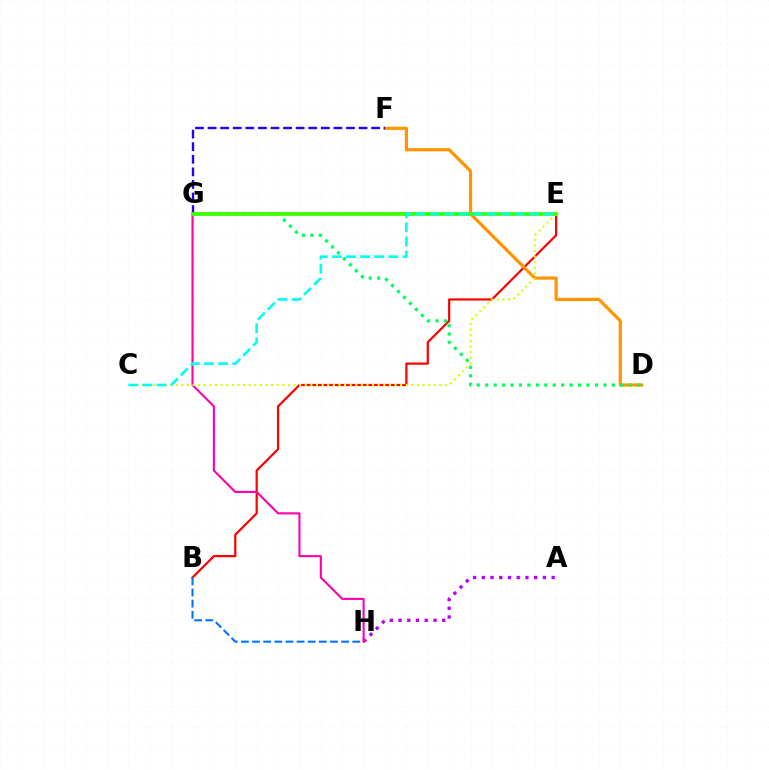{('A', 'H'): [{'color': '#b900ff', 'line_style': 'dotted', 'thickness': 2.37}], ('B', 'E'): [{'color': '#ff0000', 'line_style': 'solid', 'thickness': 1.59}], ('D', 'F'): [{'color': '#ff9400', 'line_style': 'solid', 'thickness': 2.31}], ('D', 'G'): [{'color': '#00ff5c', 'line_style': 'dotted', 'thickness': 2.29}], ('B', 'H'): [{'color': '#0074ff', 'line_style': 'dashed', 'thickness': 1.51}], ('G', 'H'): [{'color': '#ff00ac', 'line_style': 'solid', 'thickness': 1.52}], ('F', 'G'): [{'color': '#2500ff', 'line_style': 'dashed', 'thickness': 1.71}], ('C', 'E'): [{'color': '#d1ff00', 'line_style': 'dotted', 'thickness': 1.52}, {'color': '#00fff6', 'line_style': 'dashed', 'thickness': 1.92}], ('E', 'G'): [{'color': '#3dff00', 'line_style': 'solid', 'thickness': 2.68}]}